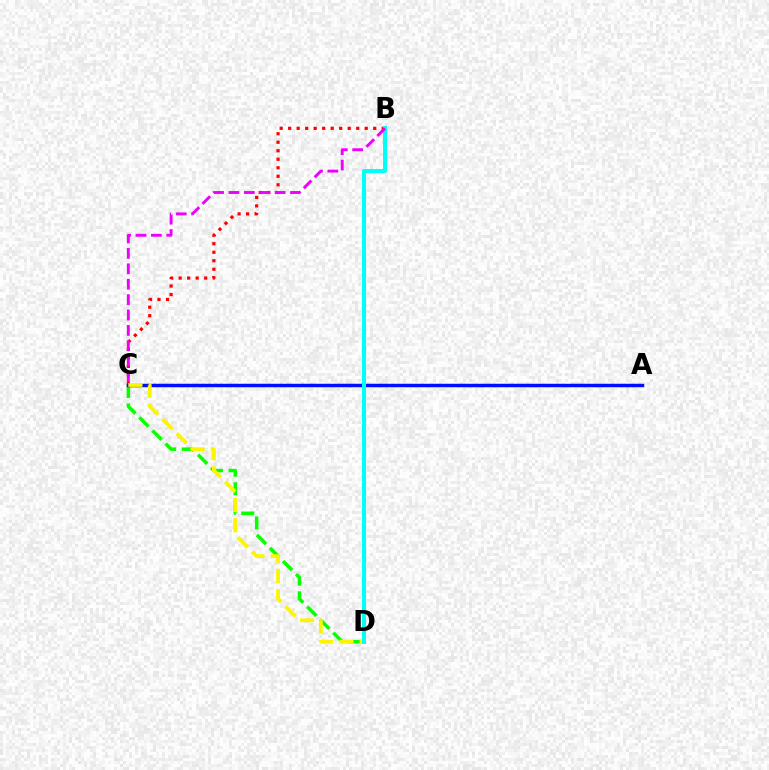{('C', 'D'): [{'color': '#08ff00', 'line_style': 'dashed', 'thickness': 2.52}, {'color': '#fcf500', 'line_style': 'dashed', 'thickness': 2.75}], ('B', 'C'): [{'color': '#ff0000', 'line_style': 'dotted', 'thickness': 2.31}, {'color': '#ee00ff', 'line_style': 'dashed', 'thickness': 2.09}], ('A', 'C'): [{'color': '#0010ff', 'line_style': 'solid', 'thickness': 2.51}], ('B', 'D'): [{'color': '#00fff6', 'line_style': 'solid', 'thickness': 2.87}]}